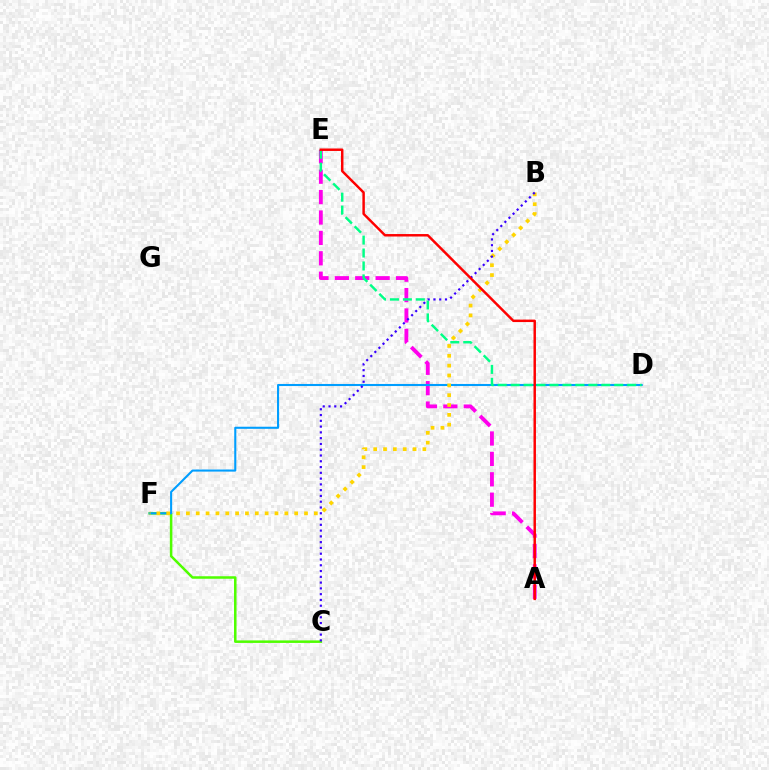{('C', 'F'): [{'color': '#4fff00', 'line_style': 'solid', 'thickness': 1.81}], ('A', 'E'): [{'color': '#ff00ed', 'line_style': 'dashed', 'thickness': 2.77}, {'color': '#ff0000', 'line_style': 'solid', 'thickness': 1.77}], ('D', 'F'): [{'color': '#009eff', 'line_style': 'solid', 'thickness': 1.5}], ('B', 'F'): [{'color': '#ffd500', 'line_style': 'dotted', 'thickness': 2.67}], ('D', 'E'): [{'color': '#00ff86', 'line_style': 'dashed', 'thickness': 1.76}], ('B', 'C'): [{'color': '#3700ff', 'line_style': 'dotted', 'thickness': 1.57}]}